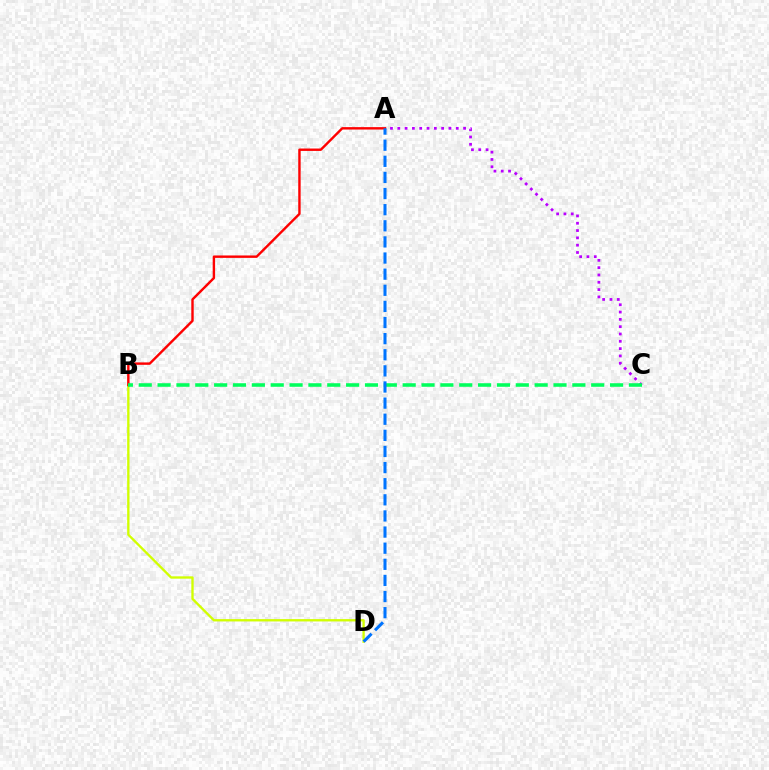{('B', 'D'): [{'color': '#d1ff00', 'line_style': 'solid', 'thickness': 1.69}], ('A', 'C'): [{'color': '#b900ff', 'line_style': 'dotted', 'thickness': 1.99}], ('A', 'B'): [{'color': '#ff0000', 'line_style': 'solid', 'thickness': 1.74}], ('B', 'C'): [{'color': '#00ff5c', 'line_style': 'dashed', 'thickness': 2.56}], ('A', 'D'): [{'color': '#0074ff', 'line_style': 'dashed', 'thickness': 2.19}]}